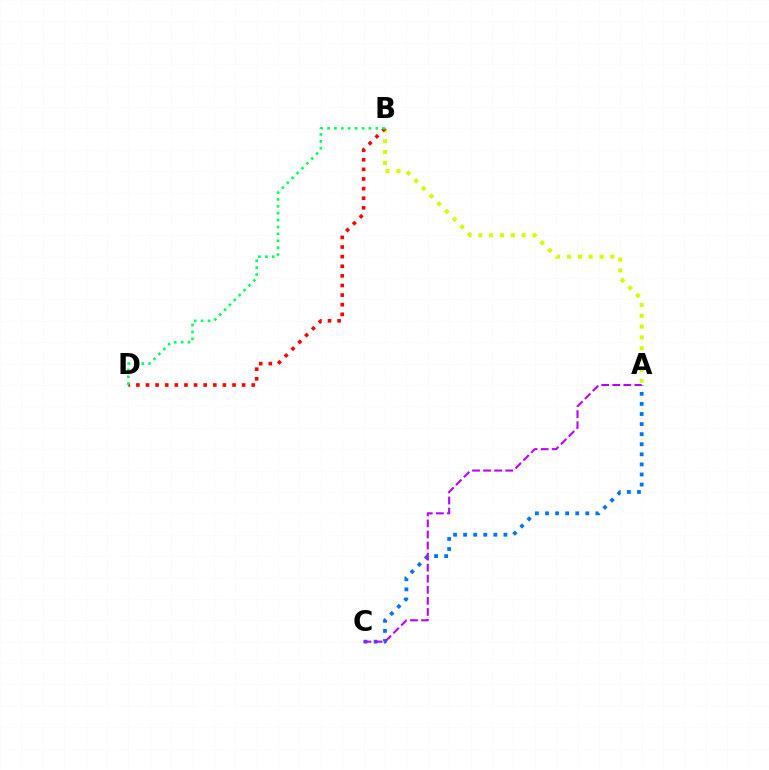{('A', 'B'): [{'color': '#d1ff00', 'line_style': 'dotted', 'thickness': 2.95}], ('B', 'D'): [{'color': '#ff0000', 'line_style': 'dotted', 'thickness': 2.61}, {'color': '#00ff5c', 'line_style': 'dotted', 'thickness': 1.87}], ('A', 'C'): [{'color': '#0074ff', 'line_style': 'dotted', 'thickness': 2.74}, {'color': '#b900ff', 'line_style': 'dashed', 'thickness': 1.5}]}